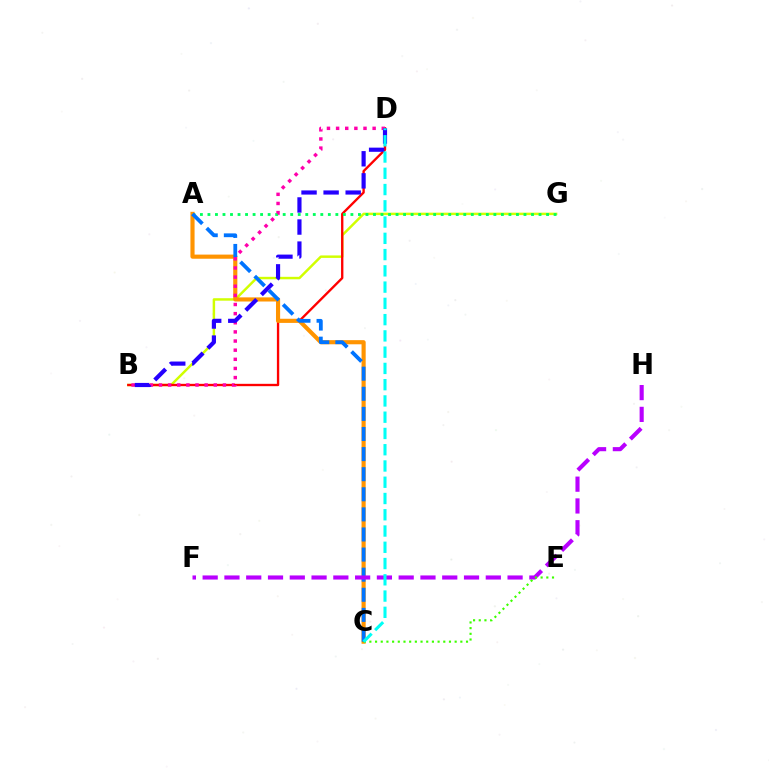{('B', 'G'): [{'color': '#d1ff00', 'line_style': 'solid', 'thickness': 1.77}], ('B', 'D'): [{'color': '#ff0000', 'line_style': 'solid', 'thickness': 1.69}, {'color': '#ff00ac', 'line_style': 'dotted', 'thickness': 2.48}, {'color': '#2500ff', 'line_style': 'dashed', 'thickness': 3.0}], ('A', 'G'): [{'color': '#00ff5c', 'line_style': 'dotted', 'thickness': 2.04}], ('A', 'C'): [{'color': '#ff9400', 'line_style': 'solid', 'thickness': 2.98}, {'color': '#0074ff', 'line_style': 'dashed', 'thickness': 2.73}], ('F', 'H'): [{'color': '#b900ff', 'line_style': 'dashed', 'thickness': 2.96}], ('C', 'E'): [{'color': '#3dff00', 'line_style': 'dotted', 'thickness': 1.54}], ('C', 'D'): [{'color': '#00fff6', 'line_style': 'dashed', 'thickness': 2.21}]}